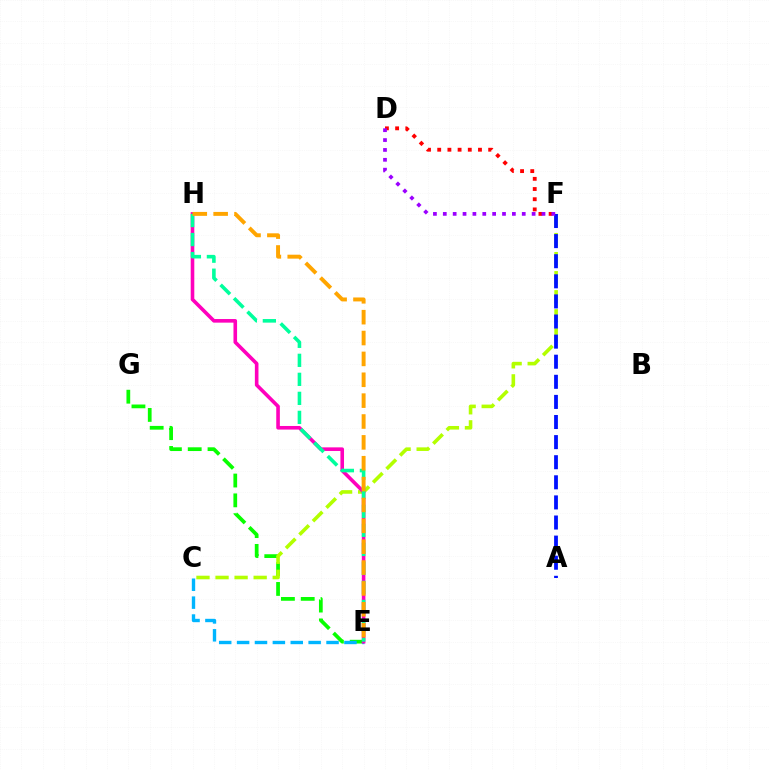{('E', 'G'): [{'color': '#08ff00', 'line_style': 'dashed', 'thickness': 2.69}], ('D', 'F'): [{'color': '#ff0000', 'line_style': 'dotted', 'thickness': 2.77}, {'color': '#9b00ff', 'line_style': 'dotted', 'thickness': 2.68}], ('C', 'E'): [{'color': '#00b5ff', 'line_style': 'dashed', 'thickness': 2.43}], ('C', 'F'): [{'color': '#b3ff00', 'line_style': 'dashed', 'thickness': 2.59}], ('E', 'H'): [{'color': '#ff00bd', 'line_style': 'solid', 'thickness': 2.59}, {'color': '#00ff9d', 'line_style': 'dashed', 'thickness': 2.58}, {'color': '#ffa500', 'line_style': 'dashed', 'thickness': 2.83}], ('A', 'F'): [{'color': '#0010ff', 'line_style': 'dashed', 'thickness': 2.73}]}